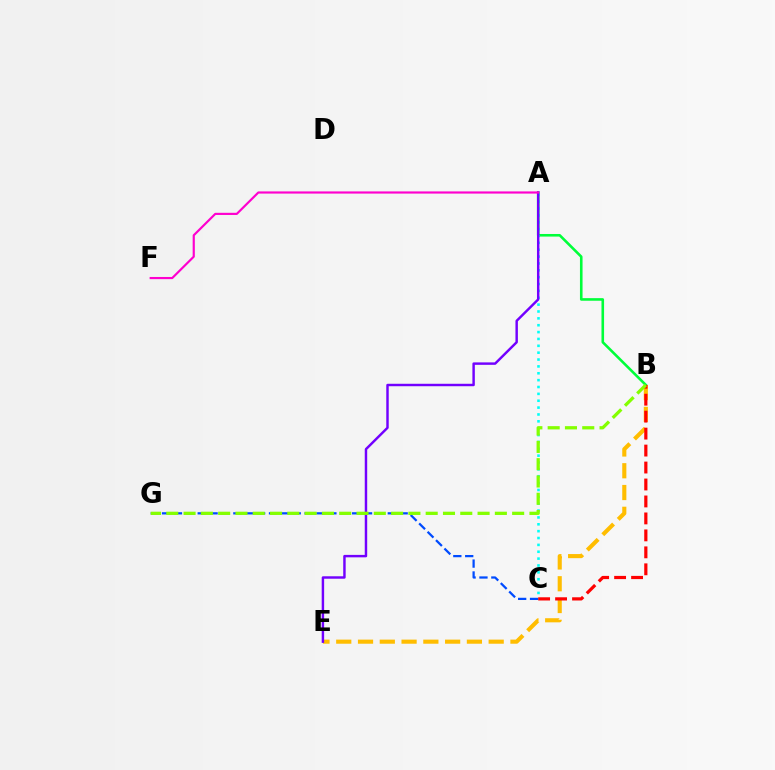{('A', 'B'): [{'color': '#00ff39', 'line_style': 'solid', 'thickness': 1.87}], ('A', 'C'): [{'color': '#00fff6', 'line_style': 'dotted', 'thickness': 1.87}], ('B', 'E'): [{'color': '#ffbd00', 'line_style': 'dashed', 'thickness': 2.96}], ('C', 'G'): [{'color': '#004bff', 'line_style': 'dashed', 'thickness': 1.61}], ('B', 'C'): [{'color': '#ff0000', 'line_style': 'dashed', 'thickness': 2.3}], ('A', 'E'): [{'color': '#7200ff', 'line_style': 'solid', 'thickness': 1.76}], ('B', 'G'): [{'color': '#84ff00', 'line_style': 'dashed', 'thickness': 2.35}], ('A', 'F'): [{'color': '#ff00cf', 'line_style': 'solid', 'thickness': 1.56}]}